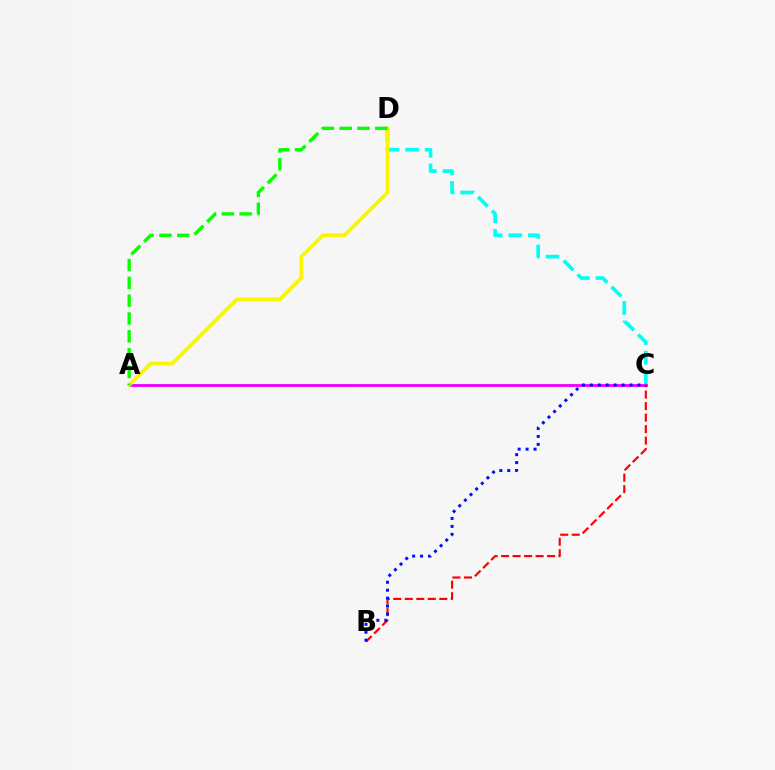{('A', 'C'): [{'color': '#ee00ff', 'line_style': 'solid', 'thickness': 2.06}], ('C', 'D'): [{'color': '#00fff6', 'line_style': 'dashed', 'thickness': 2.66}], ('A', 'D'): [{'color': '#fcf500', 'line_style': 'solid', 'thickness': 2.73}, {'color': '#08ff00', 'line_style': 'dashed', 'thickness': 2.42}], ('B', 'C'): [{'color': '#ff0000', 'line_style': 'dashed', 'thickness': 1.56}, {'color': '#0010ff', 'line_style': 'dotted', 'thickness': 2.16}]}